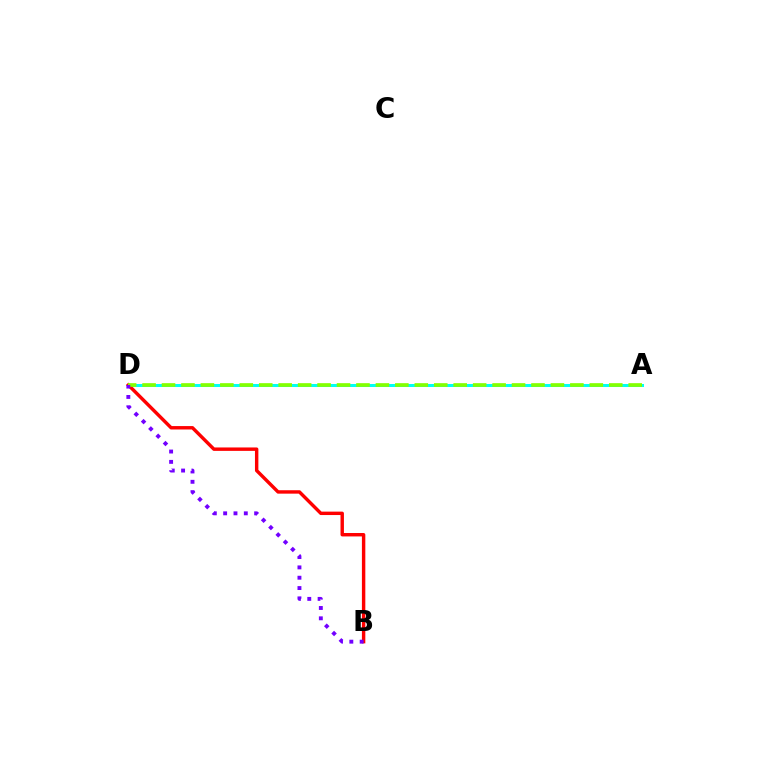{('A', 'D'): [{'color': '#00fff6', 'line_style': 'solid', 'thickness': 2.17}, {'color': '#84ff00', 'line_style': 'dashed', 'thickness': 2.64}], ('B', 'D'): [{'color': '#ff0000', 'line_style': 'solid', 'thickness': 2.46}, {'color': '#7200ff', 'line_style': 'dotted', 'thickness': 2.81}]}